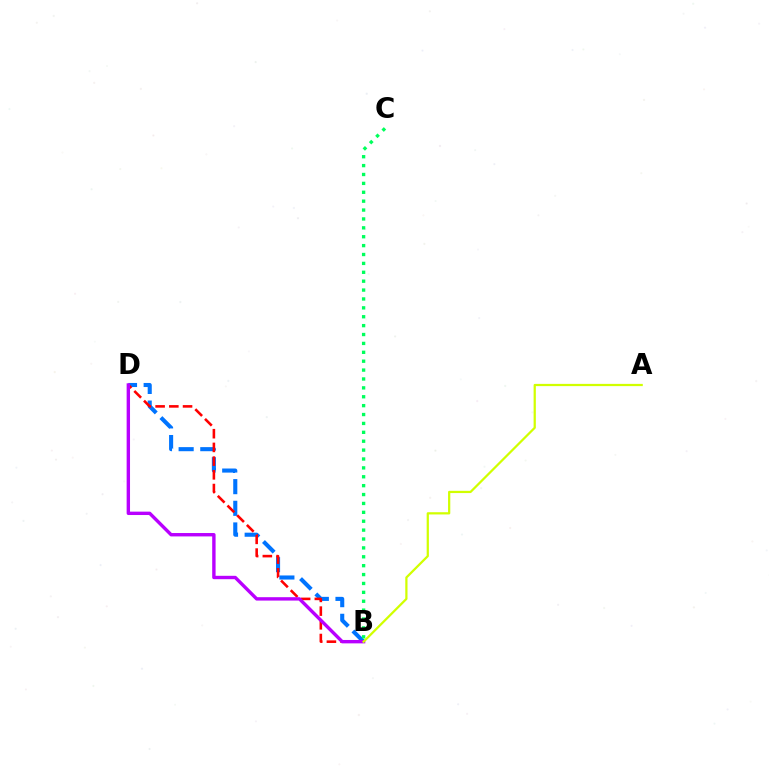{('B', 'D'): [{'color': '#0074ff', 'line_style': 'dashed', 'thickness': 2.94}, {'color': '#ff0000', 'line_style': 'dashed', 'thickness': 1.86}, {'color': '#b900ff', 'line_style': 'solid', 'thickness': 2.44}], ('B', 'C'): [{'color': '#00ff5c', 'line_style': 'dotted', 'thickness': 2.42}], ('A', 'B'): [{'color': '#d1ff00', 'line_style': 'solid', 'thickness': 1.61}]}